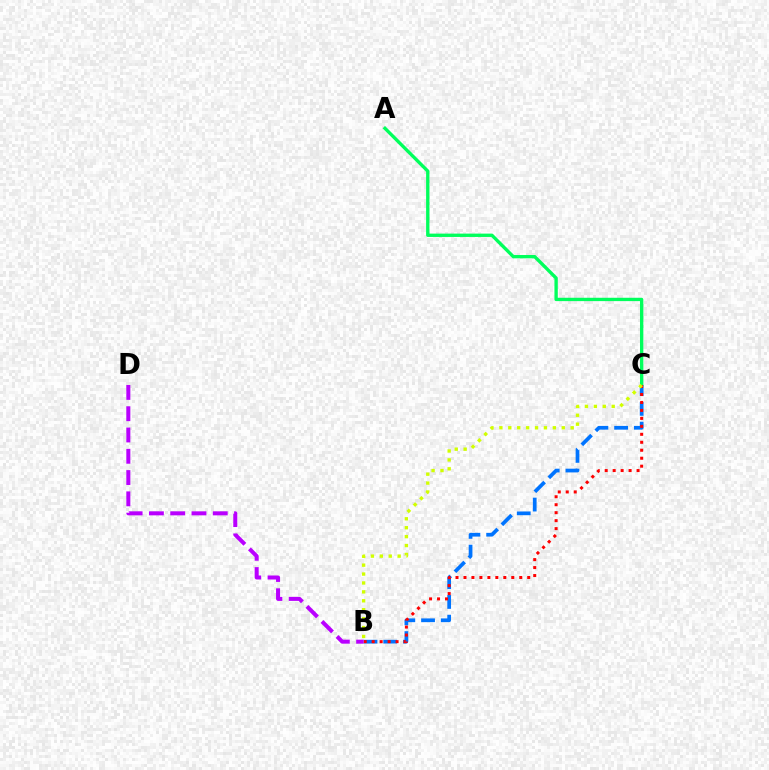{('B', 'C'): [{'color': '#0074ff', 'line_style': 'dashed', 'thickness': 2.68}, {'color': '#ff0000', 'line_style': 'dotted', 'thickness': 2.16}, {'color': '#d1ff00', 'line_style': 'dotted', 'thickness': 2.42}], ('A', 'C'): [{'color': '#00ff5c', 'line_style': 'solid', 'thickness': 2.41}], ('B', 'D'): [{'color': '#b900ff', 'line_style': 'dashed', 'thickness': 2.89}]}